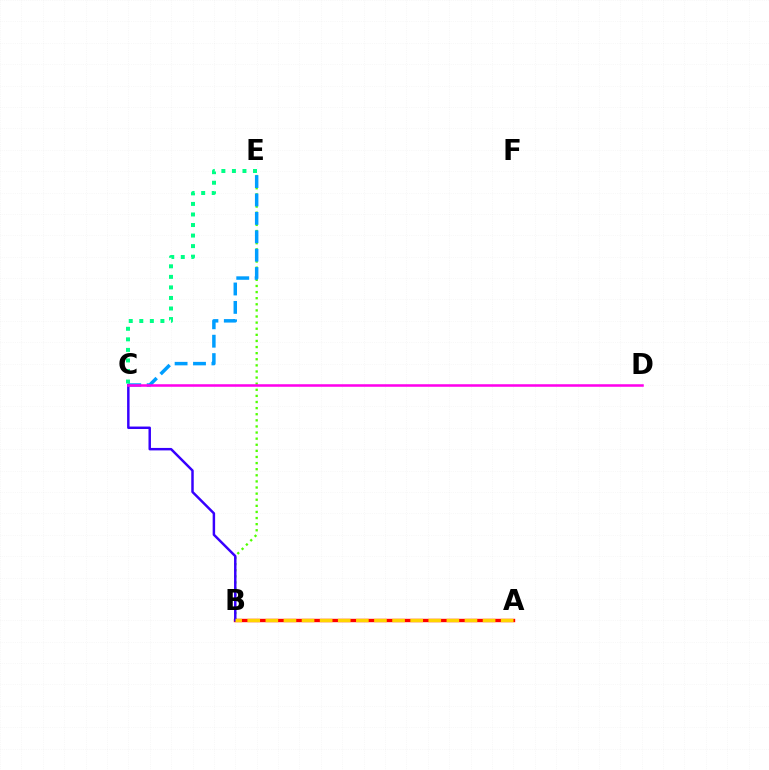{('B', 'E'): [{'color': '#4fff00', 'line_style': 'dotted', 'thickness': 1.66}], ('C', 'E'): [{'color': '#009eff', 'line_style': 'dashed', 'thickness': 2.5}, {'color': '#00ff86', 'line_style': 'dotted', 'thickness': 2.87}], ('A', 'B'): [{'color': '#ff0000', 'line_style': 'solid', 'thickness': 2.43}, {'color': '#ffd500', 'line_style': 'dashed', 'thickness': 2.46}], ('B', 'C'): [{'color': '#3700ff', 'line_style': 'solid', 'thickness': 1.78}], ('C', 'D'): [{'color': '#ff00ed', 'line_style': 'solid', 'thickness': 1.83}]}